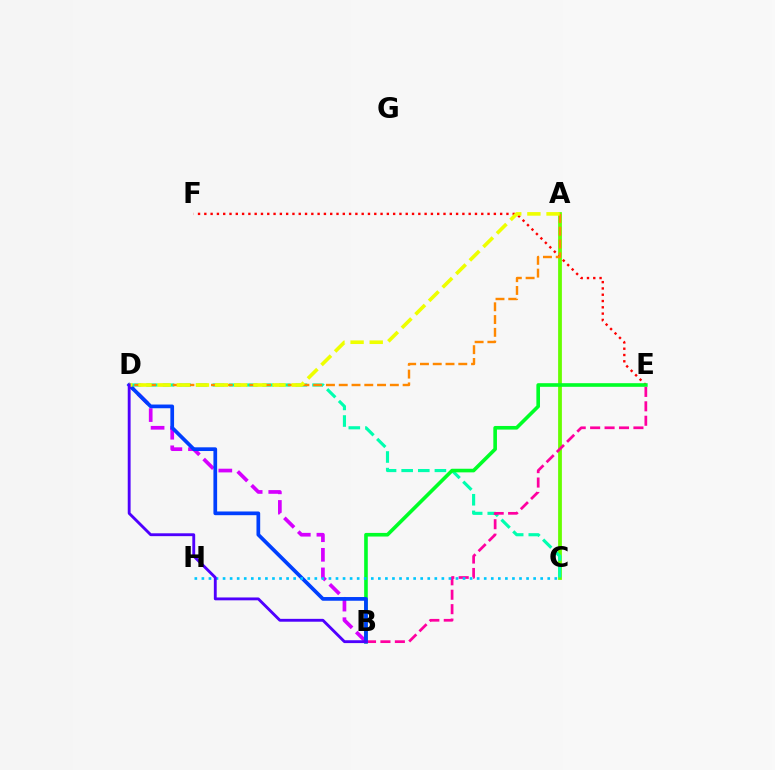{('A', 'C'): [{'color': '#66ff00', 'line_style': 'solid', 'thickness': 2.72}], ('C', 'D'): [{'color': '#00ffaf', 'line_style': 'dashed', 'thickness': 2.26}], ('E', 'F'): [{'color': '#ff0000', 'line_style': 'dotted', 'thickness': 1.71}], ('B', 'D'): [{'color': '#d600ff', 'line_style': 'dashed', 'thickness': 2.66}, {'color': '#003fff', 'line_style': 'solid', 'thickness': 2.67}, {'color': '#4f00ff', 'line_style': 'solid', 'thickness': 2.06}], ('B', 'E'): [{'color': '#00ff27', 'line_style': 'solid', 'thickness': 2.61}, {'color': '#ff00a0', 'line_style': 'dashed', 'thickness': 1.96}], ('A', 'D'): [{'color': '#ff8800', 'line_style': 'dashed', 'thickness': 1.74}, {'color': '#eeff00', 'line_style': 'dashed', 'thickness': 2.6}], ('C', 'H'): [{'color': '#00c7ff', 'line_style': 'dotted', 'thickness': 1.92}]}